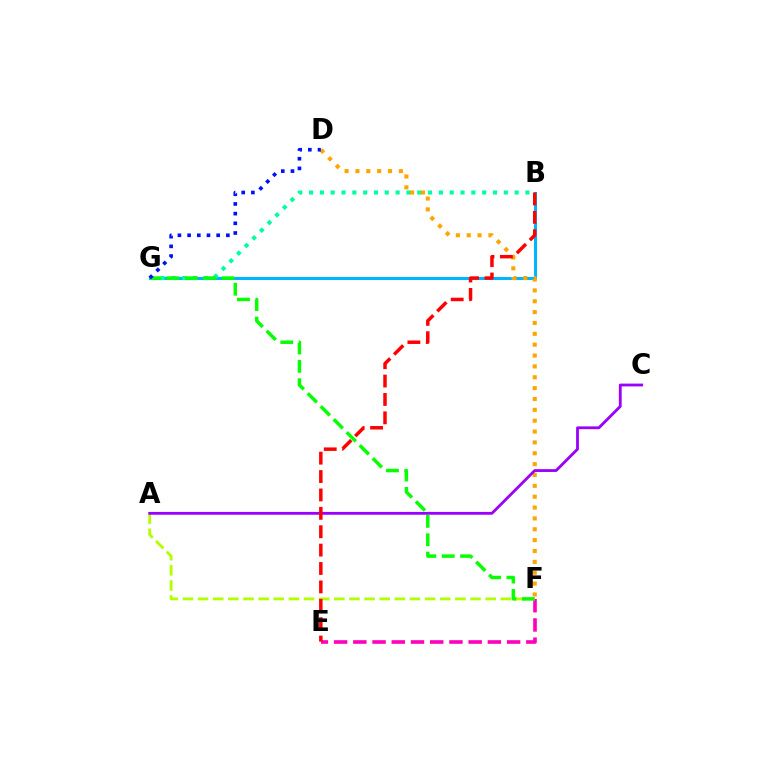{('B', 'G'): [{'color': '#00b5ff', 'line_style': 'solid', 'thickness': 2.21}, {'color': '#00ff9d', 'line_style': 'dotted', 'thickness': 2.94}], ('E', 'F'): [{'color': '#ff00bd', 'line_style': 'dashed', 'thickness': 2.61}], ('D', 'F'): [{'color': '#ffa500', 'line_style': 'dotted', 'thickness': 2.95}], ('A', 'F'): [{'color': '#b3ff00', 'line_style': 'dashed', 'thickness': 2.06}], ('A', 'C'): [{'color': '#9b00ff', 'line_style': 'solid', 'thickness': 2.03}], ('B', 'E'): [{'color': '#ff0000', 'line_style': 'dashed', 'thickness': 2.5}], ('F', 'G'): [{'color': '#08ff00', 'line_style': 'dashed', 'thickness': 2.5}], ('D', 'G'): [{'color': '#0010ff', 'line_style': 'dotted', 'thickness': 2.63}]}